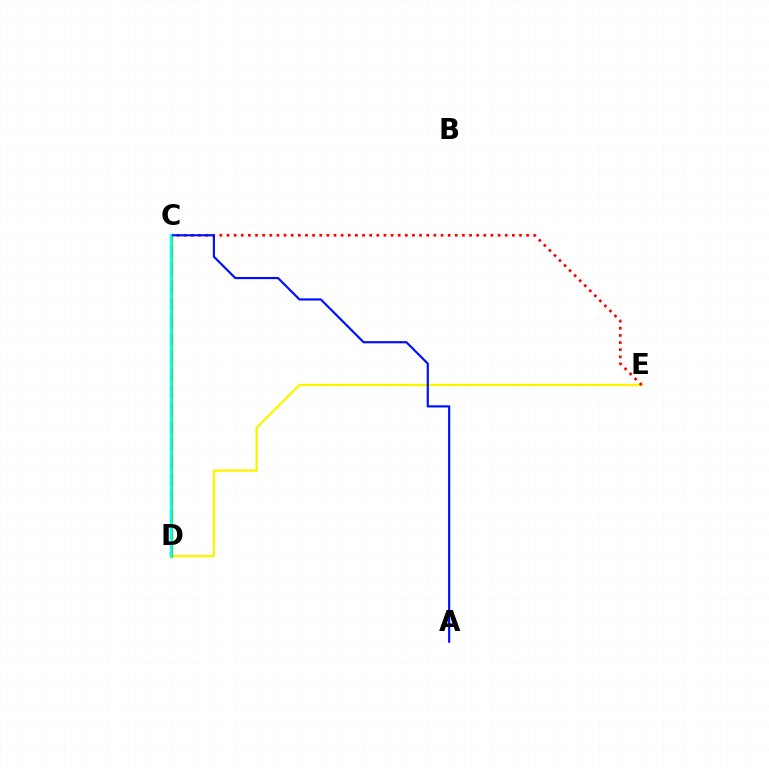{('D', 'E'): [{'color': '#fcf500', 'line_style': 'solid', 'thickness': 1.69}], ('C', 'D'): [{'color': '#ee00ff', 'line_style': 'dashed', 'thickness': 2.39}, {'color': '#08ff00', 'line_style': 'solid', 'thickness': 2.01}, {'color': '#00fff6', 'line_style': 'solid', 'thickness': 1.67}], ('C', 'E'): [{'color': '#ff0000', 'line_style': 'dotted', 'thickness': 1.94}], ('A', 'C'): [{'color': '#0010ff', 'line_style': 'solid', 'thickness': 1.57}]}